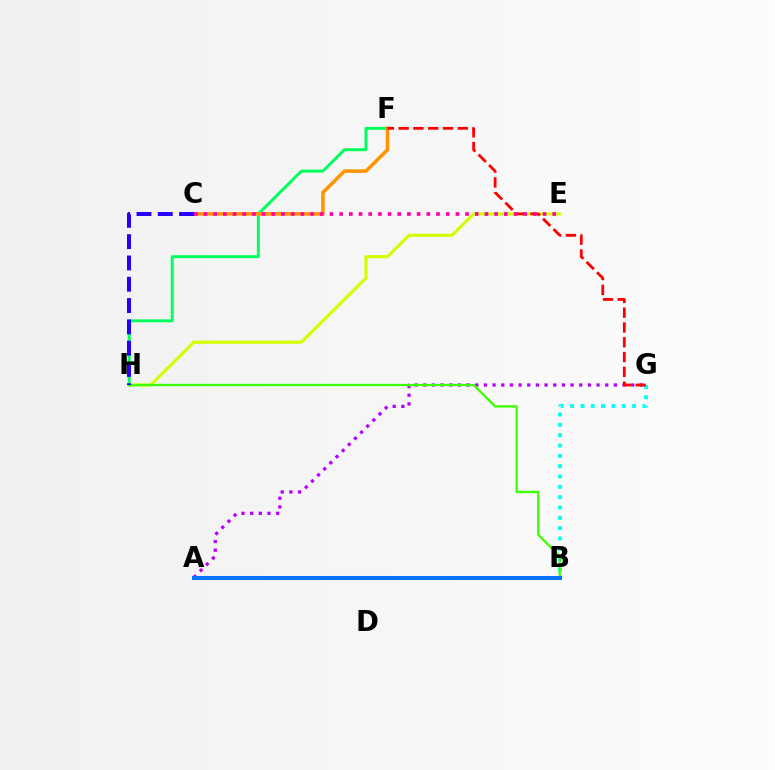{('B', 'G'): [{'color': '#00fff6', 'line_style': 'dotted', 'thickness': 2.81}], ('E', 'H'): [{'color': '#d1ff00', 'line_style': 'solid', 'thickness': 2.26}], ('F', 'H'): [{'color': '#00ff5c', 'line_style': 'solid', 'thickness': 2.12}], ('C', 'F'): [{'color': '#ff9400', 'line_style': 'solid', 'thickness': 2.55}], ('A', 'G'): [{'color': '#b900ff', 'line_style': 'dotted', 'thickness': 2.35}], ('F', 'G'): [{'color': '#ff0000', 'line_style': 'dashed', 'thickness': 2.01}], ('B', 'H'): [{'color': '#3dff00', 'line_style': 'solid', 'thickness': 1.65}], ('C', 'E'): [{'color': '#ff00ac', 'line_style': 'dotted', 'thickness': 2.63}], ('A', 'B'): [{'color': '#0074ff', 'line_style': 'solid', 'thickness': 2.89}], ('C', 'H'): [{'color': '#2500ff', 'line_style': 'dashed', 'thickness': 2.89}]}